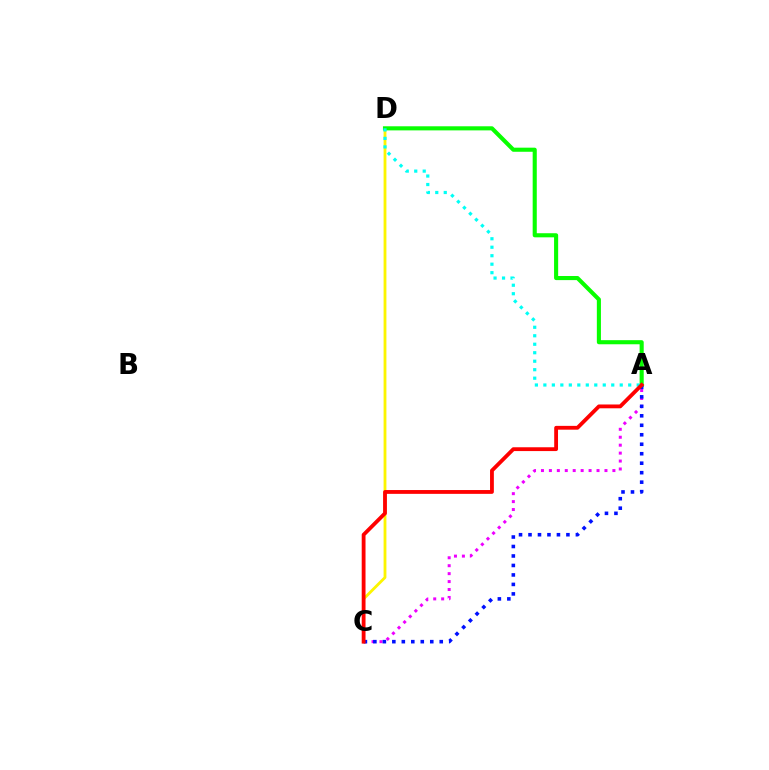{('A', 'C'): [{'color': '#ee00ff', 'line_style': 'dotted', 'thickness': 2.16}, {'color': '#0010ff', 'line_style': 'dotted', 'thickness': 2.58}, {'color': '#ff0000', 'line_style': 'solid', 'thickness': 2.75}], ('C', 'D'): [{'color': '#fcf500', 'line_style': 'solid', 'thickness': 2.03}], ('A', 'D'): [{'color': '#08ff00', 'line_style': 'solid', 'thickness': 2.95}, {'color': '#00fff6', 'line_style': 'dotted', 'thickness': 2.31}]}